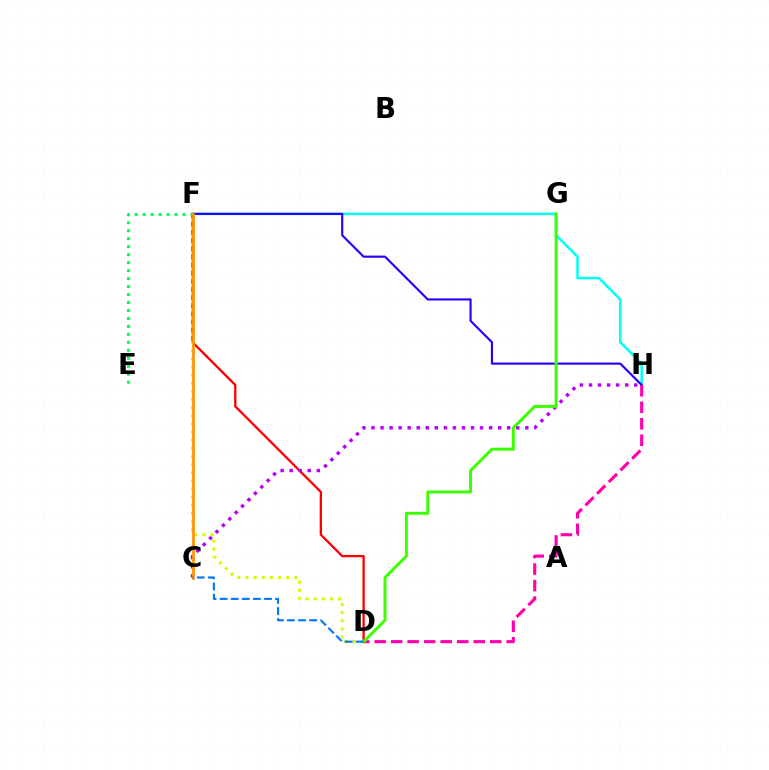{('F', 'H'): [{'color': '#00fff6', 'line_style': 'solid', 'thickness': 1.81}, {'color': '#2500ff', 'line_style': 'solid', 'thickness': 1.53}], ('D', 'F'): [{'color': '#ff0000', 'line_style': 'solid', 'thickness': 1.67}, {'color': '#d1ff00', 'line_style': 'dotted', 'thickness': 2.21}], ('C', 'H'): [{'color': '#b900ff', 'line_style': 'dotted', 'thickness': 2.46}], ('E', 'F'): [{'color': '#00ff5c', 'line_style': 'dotted', 'thickness': 2.17}], ('D', 'H'): [{'color': '#ff00ac', 'line_style': 'dashed', 'thickness': 2.24}], ('C', 'F'): [{'color': '#ff9400', 'line_style': 'solid', 'thickness': 1.98}], ('D', 'G'): [{'color': '#3dff00', 'line_style': 'solid', 'thickness': 2.14}], ('C', 'D'): [{'color': '#0074ff', 'line_style': 'dashed', 'thickness': 1.51}]}